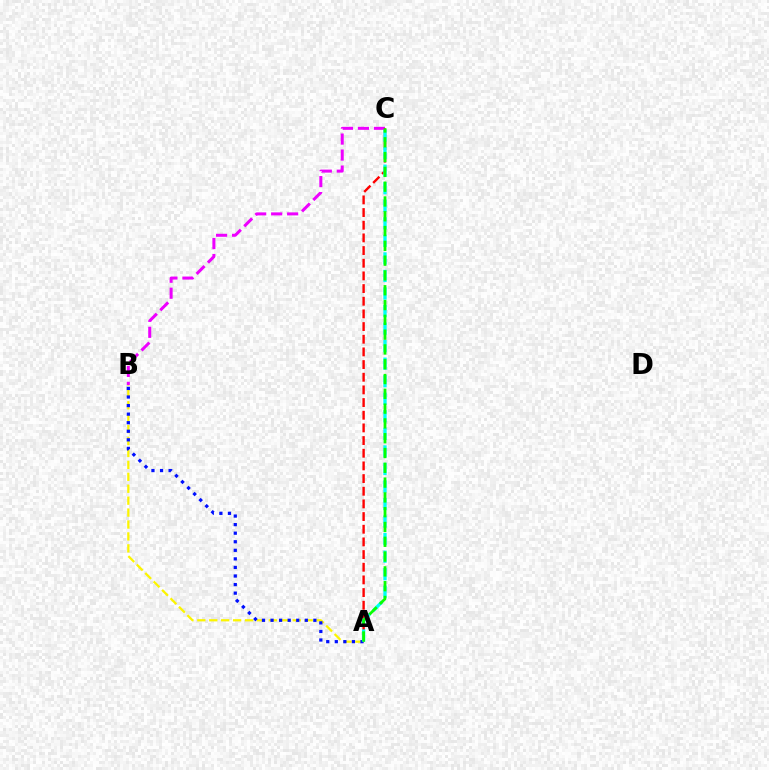{('A', 'B'): [{'color': '#fcf500', 'line_style': 'dashed', 'thickness': 1.62}, {'color': '#0010ff', 'line_style': 'dotted', 'thickness': 2.33}], ('B', 'C'): [{'color': '#ee00ff', 'line_style': 'dashed', 'thickness': 2.17}], ('A', 'C'): [{'color': '#ff0000', 'line_style': 'dashed', 'thickness': 1.72}, {'color': '#00fff6', 'line_style': 'dashed', 'thickness': 2.38}, {'color': '#08ff00', 'line_style': 'dashed', 'thickness': 2.01}]}